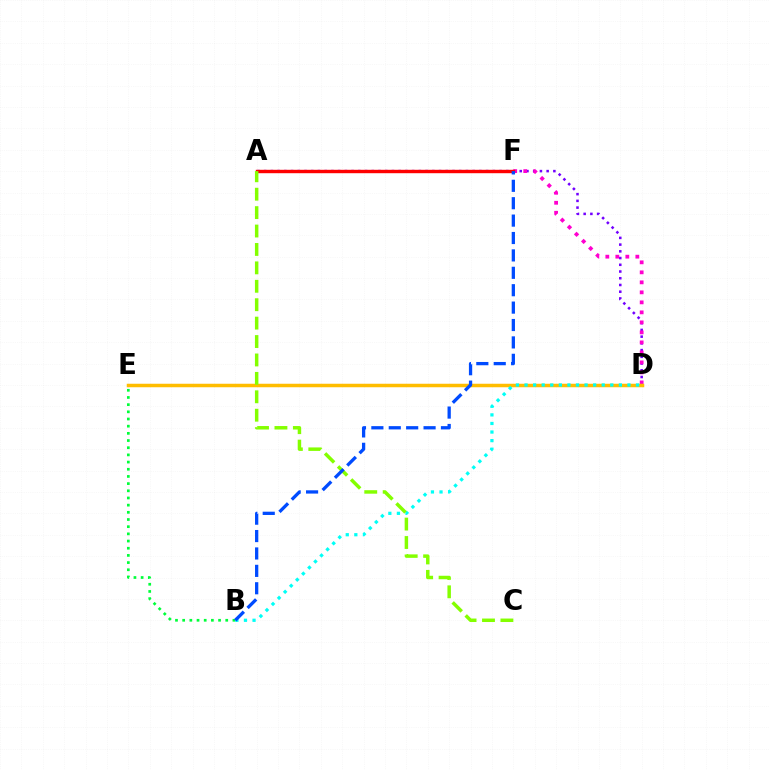{('A', 'D'): [{'color': '#7200ff', 'line_style': 'dotted', 'thickness': 1.83}], ('B', 'E'): [{'color': '#00ff39', 'line_style': 'dotted', 'thickness': 1.95}], ('D', 'F'): [{'color': '#ff00cf', 'line_style': 'dotted', 'thickness': 2.72}], ('D', 'E'): [{'color': '#ffbd00', 'line_style': 'solid', 'thickness': 2.52}], ('A', 'F'): [{'color': '#ff0000', 'line_style': 'solid', 'thickness': 2.46}], ('B', 'D'): [{'color': '#00fff6', 'line_style': 'dotted', 'thickness': 2.33}], ('A', 'C'): [{'color': '#84ff00', 'line_style': 'dashed', 'thickness': 2.5}], ('B', 'F'): [{'color': '#004bff', 'line_style': 'dashed', 'thickness': 2.36}]}